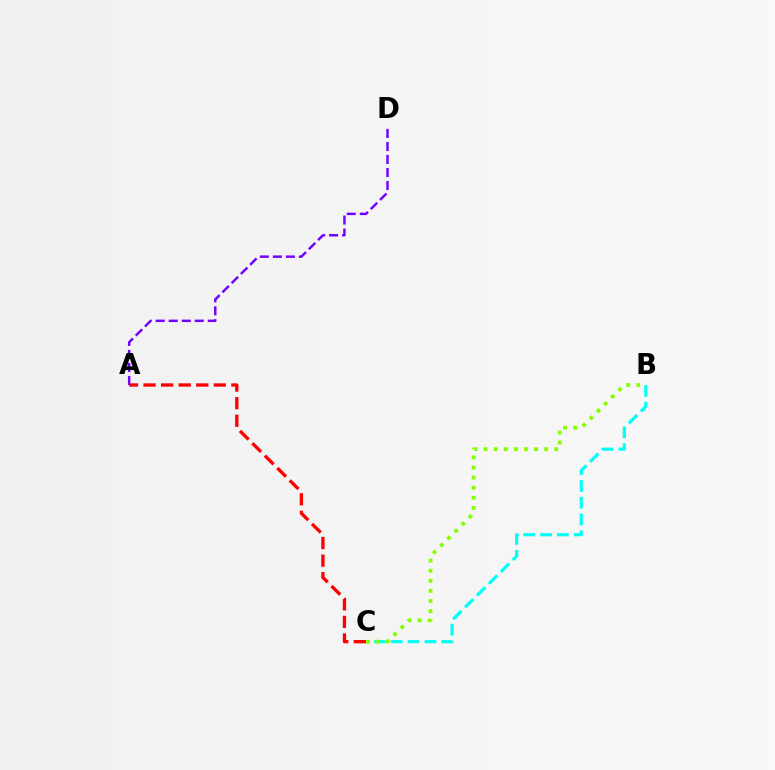{('A', 'D'): [{'color': '#7200ff', 'line_style': 'dashed', 'thickness': 1.77}], ('B', 'C'): [{'color': '#00fff6', 'line_style': 'dashed', 'thickness': 2.28}, {'color': '#84ff00', 'line_style': 'dotted', 'thickness': 2.74}], ('A', 'C'): [{'color': '#ff0000', 'line_style': 'dashed', 'thickness': 2.39}]}